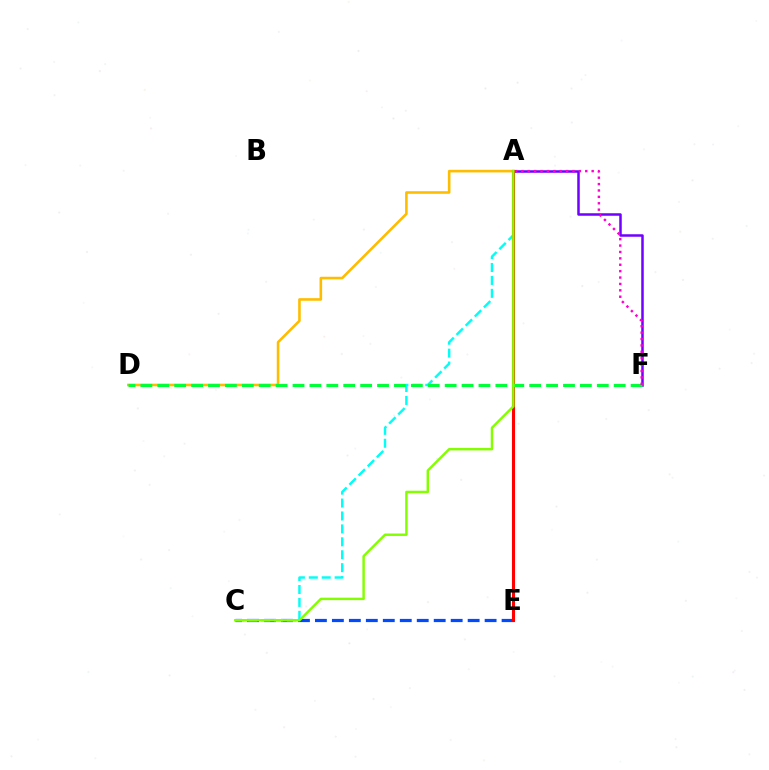{('C', 'E'): [{'color': '#004bff', 'line_style': 'dashed', 'thickness': 2.31}], ('A', 'D'): [{'color': '#ffbd00', 'line_style': 'solid', 'thickness': 1.87}], ('A', 'C'): [{'color': '#00fff6', 'line_style': 'dashed', 'thickness': 1.76}, {'color': '#84ff00', 'line_style': 'solid', 'thickness': 1.76}], ('A', 'F'): [{'color': '#7200ff', 'line_style': 'solid', 'thickness': 1.8}, {'color': '#ff00cf', 'line_style': 'dotted', 'thickness': 1.74}], ('A', 'E'): [{'color': '#ff0000', 'line_style': 'solid', 'thickness': 2.22}], ('D', 'F'): [{'color': '#00ff39', 'line_style': 'dashed', 'thickness': 2.3}]}